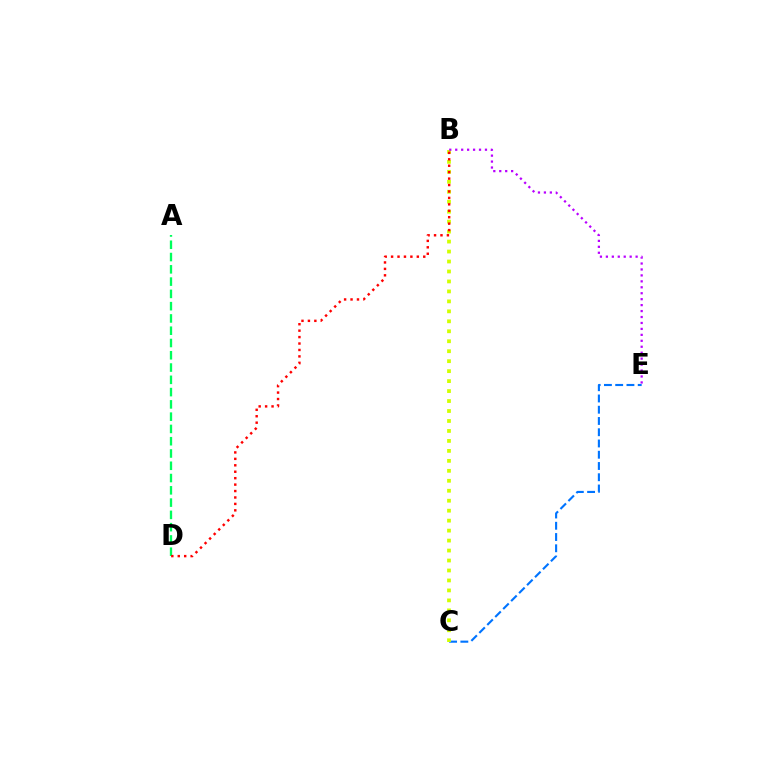{('A', 'D'): [{'color': '#00ff5c', 'line_style': 'dashed', 'thickness': 1.67}], ('C', 'E'): [{'color': '#0074ff', 'line_style': 'dashed', 'thickness': 1.53}], ('B', 'C'): [{'color': '#d1ff00', 'line_style': 'dotted', 'thickness': 2.71}], ('B', 'E'): [{'color': '#b900ff', 'line_style': 'dotted', 'thickness': 1.62}], ('B', 'D'): [{'color': '#ff0000', 'line_style': 'dotted', 'thickness': 1.75}]}